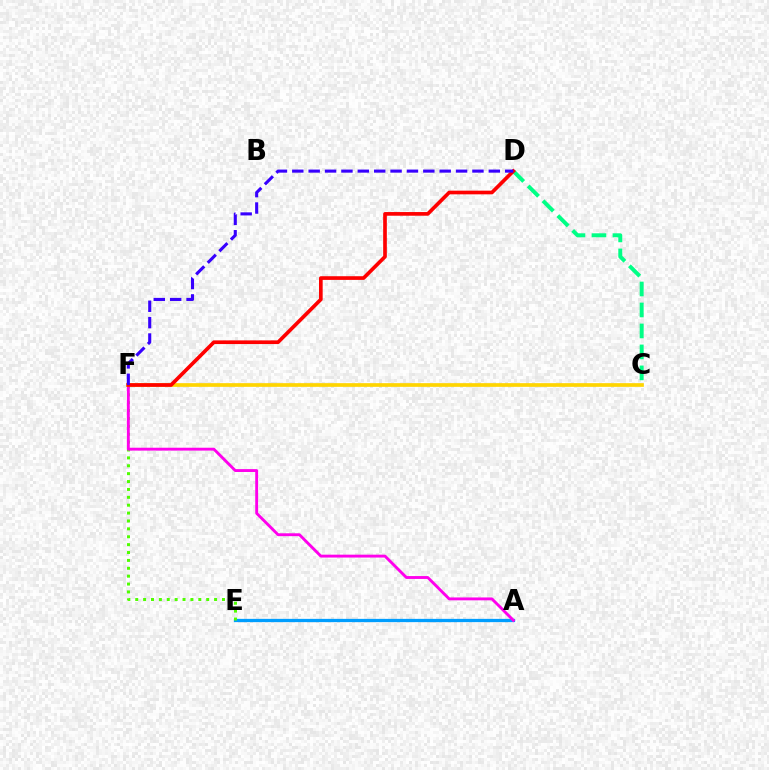{('C', 'D'): [{'color': '#00ff86', 'line_style': 'dashed', 'thickness': 2.85}], ('A', 'E'): [{'color': '#009eff', 'line_style': 'solid', 'thickness': 2.36}], ('E', 'F'): [{'color': '#4fff00', 'line_style': 'dotted', 'thickness': 2.14}], ('A', 'F'): [{'color': '#ff00ed', 'line_style': 'solid', 'thickness': 2.07}], ('C', 'F'): [{'color': '#ffd500', 'line_style': 'solid', 'thickness': 2.65}], ('D', 'F'): [{'color': '#ff0000', 'line_style': 'solid', 'thickness': 2.65}, {'color': '#3700ff', 'line_style': 'dashed', 'thickness': 2.22}]}